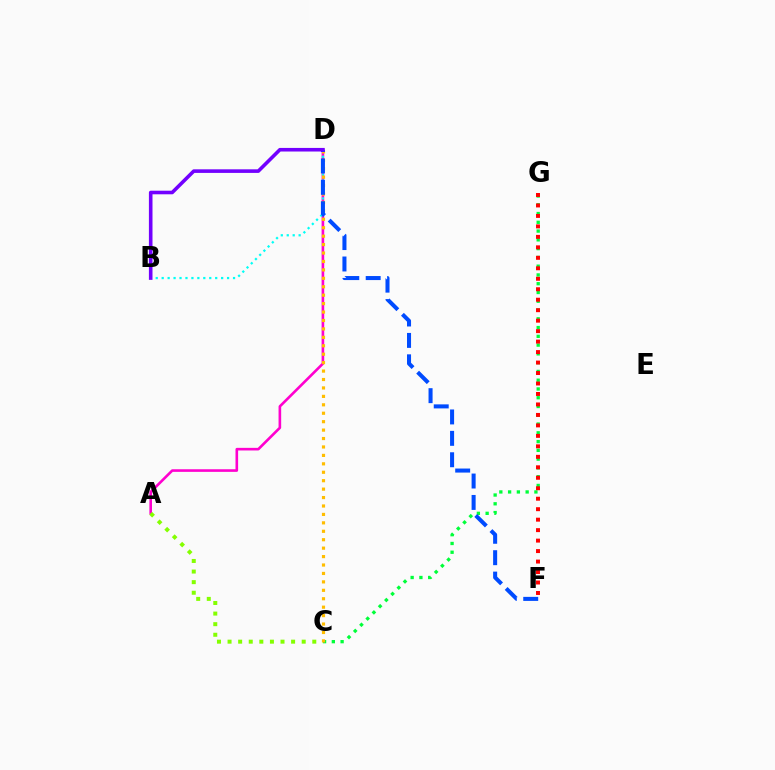{('A', 'D'): [{'color': '#ff00cf', 'line_style': 'solid', 'thickness': 1.89}], ('B', 'D'): [{'color': '#00fff6', 'line_style': 'dotted', 'thickness': 1.62}, {'color': '#7200ff', 'line_style': 'solid', 'thickness': 2.59}], ('C', 'G'): [{'color': '#00ff39', 'line_style': 'dotted', 'thickness': 2.38}], ('C', 'D'): [{'color': '#ffbd00', 'line_style': 'dotted', 'thickness': 2.29}], ('F', 'G'): [{'color': '#ff0000', 'line_style': 'dotted', 'thickness': 2.85}], ('D', 'F'): [{'color': '#004bff', 'line_style': 'dashed', 'thickness': 2.91}], ('A', 'C'): [{'color': '#84ff00', 'line_style': 'dotted', 'thickness': 2.88}]}